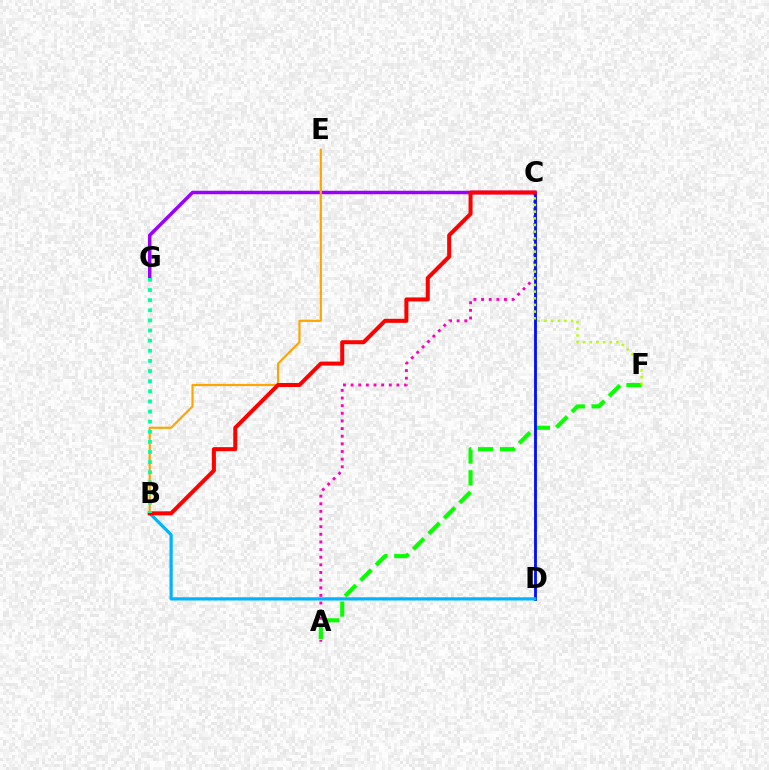{('A', 'C'): [{'color': '#ff00bd', 'line_style': 'dotted', 'thickness': 2.08}], ('A', 'F'): [{'color': '#08ff00', 'line_style': 'dashed', 'thickness': 2.97}], ('C', 'D'): [{'color': '#0010ff', 'line_style': 'solid', 'thickness': 2.05}], ('C', 'G'): [{'color': '#9b00ff', 'line_style': 'solid', 'thickness': 2.5}], ('B', 'D'): [{'color': '#00b5ff', 'line_style': 'solid', 'thickness': 2.33}], ('C', 'F'): [{'color': '#b3ff00', 'line_style': 'dotted', 'thickness': 1.81}], ('B', 'E'): [{'color': '#ffa500', 'line_style': 'solid', 'thickness': 1.56}], ('B', 'C'): [{'color': '#ff0000', 'line_style': 'solid', 'thickness': 2.89}], ('B', 'G'): [{'color': '#00ff9d', 'line_style': 'dotted', 'thickness': 2.75}]}